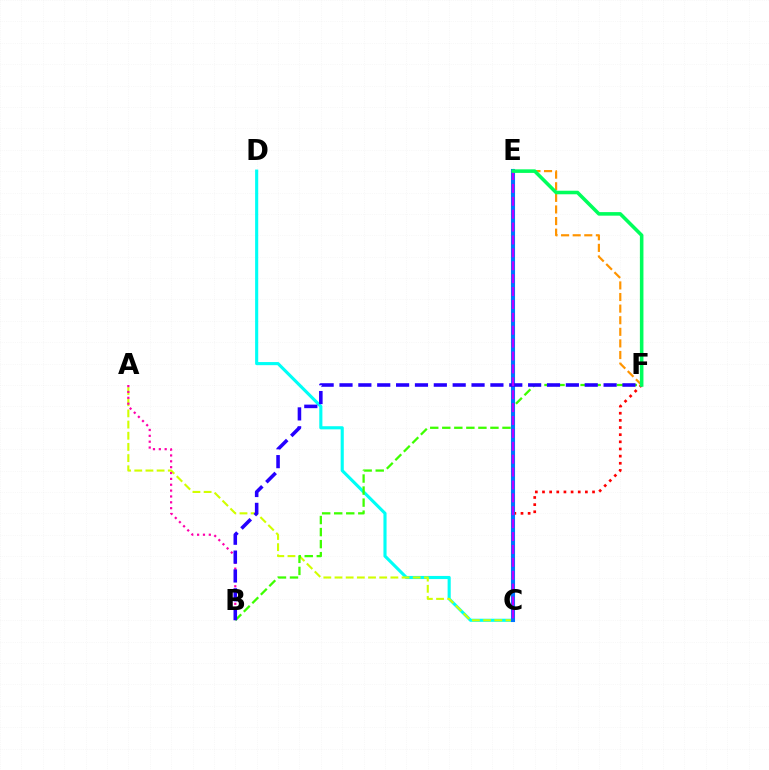{('C', 'D'): [{'color': '#00fff6', 'line_style': 'solid', 'thickness': 2.25}], ('A', 'C'): [{'color': '#d1ff00', 'line_style': 'dashed', 'thickness': 1.52}], ('A', 'B'): [{'color': '#ff00ac', 'line_style': 'dotted', 'thickness': 1.59}], ('E', 'F'): [{'color': '#ff9400', 'line_style': 'dashed', 'thickness': 1.58}, {'color': '#00ff5c', 'line_style': 'solid', 'thickness': 2.56}], ('C', 'F'): [{'color': '#ff0000', 'line_style': 'dotted', 'thickness': 1.94}], ('B', 'F'): [{'color': '#3dff00', 'line_style': 'dashed', 'thickness': 1.64}, {'color': '#2500ff', 'line_style': 'dashed', 'thickness': 2.56}], ('C', 'E'): [{'color': '#0074ff', 'line_style': 'solid', 'thickness': 2.94}, {'color': '#b900ff', 'line_style': 'dashed', 'thickness': 1.75}]}